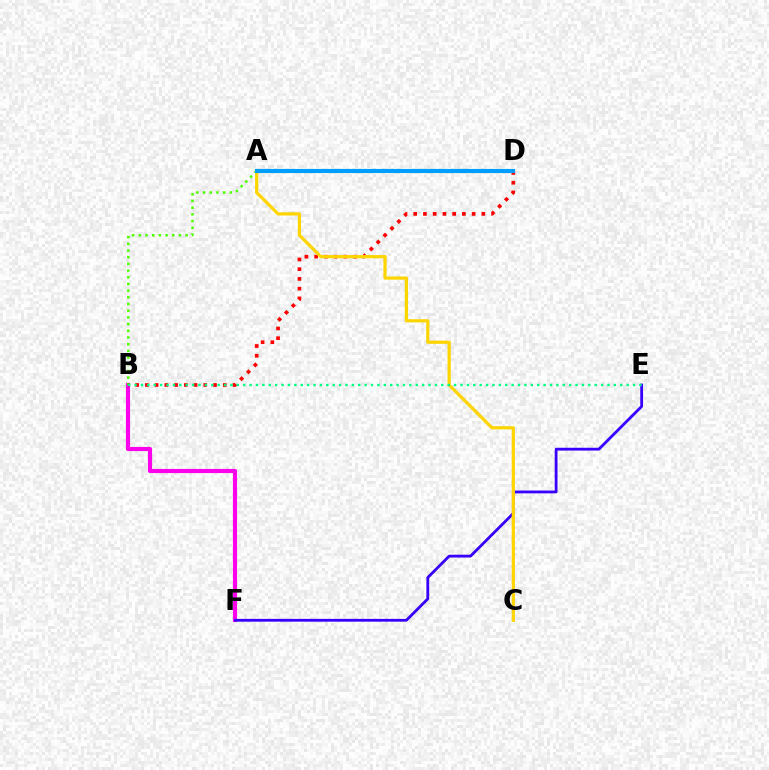{('B', 'F'): [{'color': '#ff00ed', 'line_style': 'solid', 'thickness': 2.99}], ('E', 'F'): [{'color': '#3700ff', 'line_style': 'solid', 'thickness': 2.02}], ('A', 'B'): [{'color': '#4fff00', 'line_style': 'dotted', 'thickness': 1.82}], ('B', 'D'): [{'color': '#ff0000', 'line_style': 'dotted', 'thickness': 2.64}], ('A', 'C'): [{'color': '#ffd500', 'line_style': 'solid', 'thickness': 2.31}], ('B', 'E'): [{'color': '#00ff86', 'line_style': 'dotted', 'thickness': 1.74}], ('A', 'D'): [{'color': '#009eff', 'line_style': 'solid', 'thickness': 2.98}]}